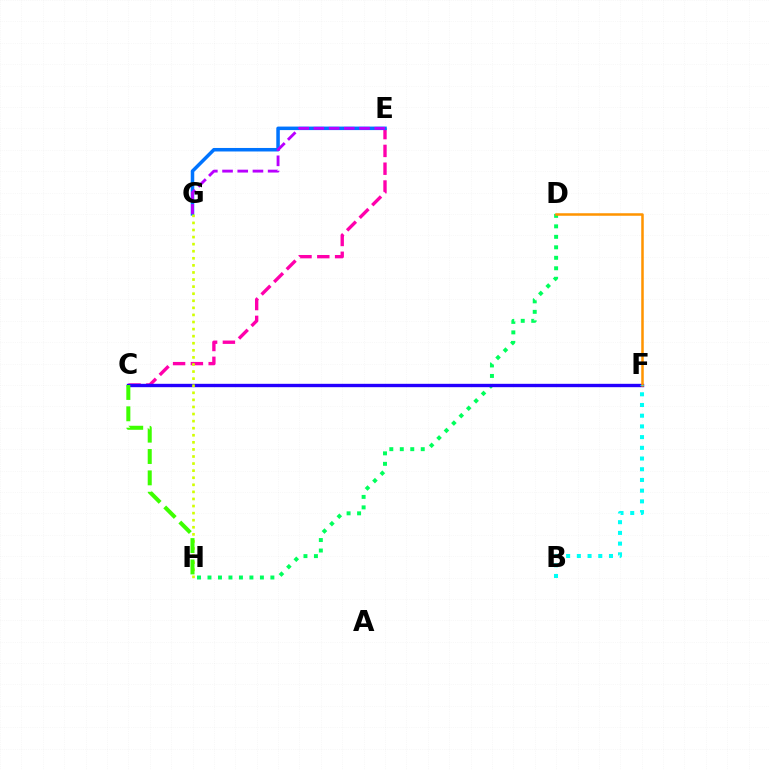{('D', 'H'): [{'color': '#00ff5c', 'line_style': 'dotted', 'thickness': 2.85}], ('C', 'E'): [{'color': '#ff00ac', 'line_style': 'dashed', 'thickness': 2.42}], ('C', 'F'): [{'color': '#ff0000', 'line_style': 'dotted', 'thickness': 2.03}, {'color': '#2500ff', 'line_style': 'solid', 'thickness': 2.42}], ('E', 'G'): [{'color': '#0074ff', 'line_style': 'solid', 'thickness': 2.53}, {'color': '#b900ff', 'line_style': 'dashed', 'thickness': 2.06}], ('G', 'H'): [{'color': '#d1ff00', 'line_style': 'dotted', 'thickness': 1.92}], ('D', 'F'): [{'color': '#ff9400', 'line_style': 'solid', 'thickness': 1.82}], ('C', 'H'): [{'color': '#3dff00', 'line_style': 'dashed', 'thickness': 2.9}], ('B', 'F'): [{'color': '#00fff6', 'line_style': 'dotted', 'thickness': 2.91}]}